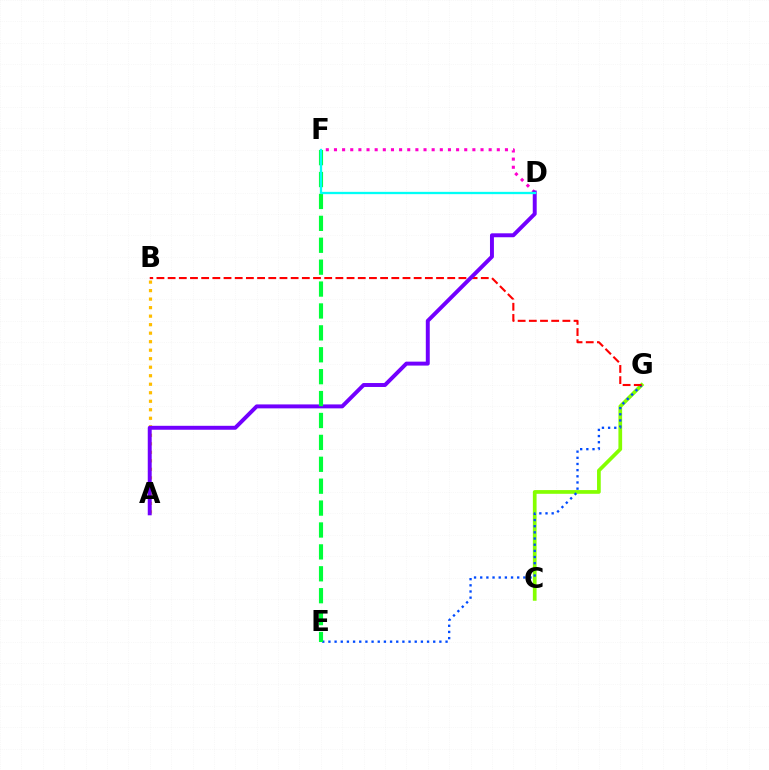{('C', 'G'): [{'color': '#84ff00', 'line_style': 'solid', 'thickness': 2.67}], ('D', 'F'): [{'color': '#ff00cf', 'line_style': 'dotted', 'thickness': 2.21}, {'color': '#00fff6', 'line_style': 'solid', 'thickness': 1.67}], ('E', 'G'): [{'color': '#004bff', 'line_style': 'dotted', 'thickness': 1.67}], ('B', 'G'): [{'color': '#ff0000', 'line_style': 'dashed', 'thickness': 1.52}], ('A', 'B'): [{'color': '#ffbd00', 'line_style': 'dotted', 'thickness': 2.31}], ('A', 'D'): [{'color': '#7200ff', 'line_style': 'solid', 'thickness': 2.84}], ('E', 'F'): [{'color': '#00ff39', 'line_style': 'dashed', 'thickness': 2.98}]}